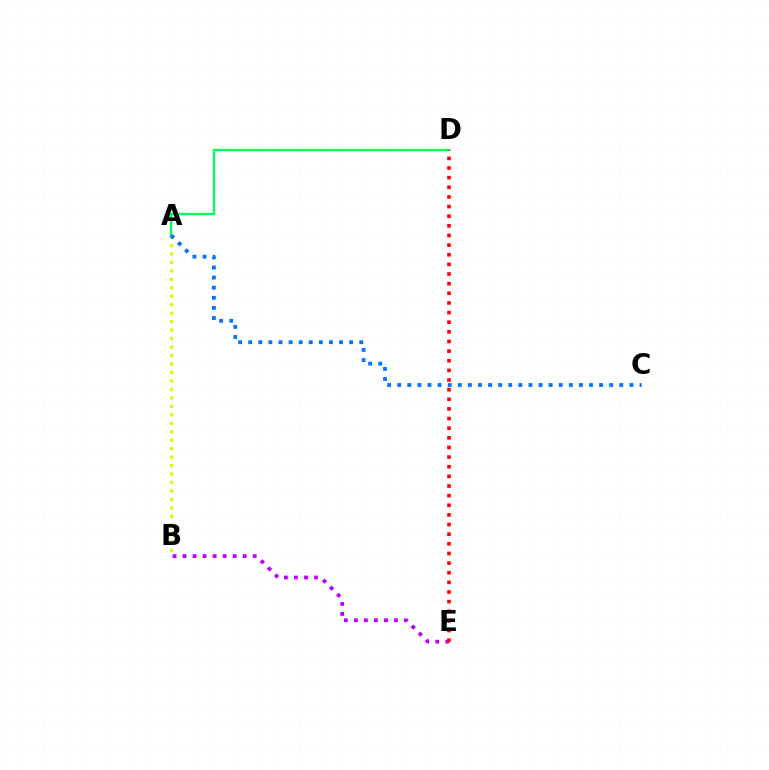{('A', 'B'): [{'color': '#d1ff00', 'line_style': 'dotted', 'thickness': 2.3}], ('A', 'D'): [{'color': '#00ff5c', 'line_style': 'solid', 'thickness': 1.69}], ('B', 'E'): [{'color': '#b900ff', 'line_style': 'dotted', 'thickness': 2.72}], ('A', 'C'): [{'color': '#0074ff', 'line_style': 'dotted', 'thickness': 2.74}], ('D', 'E'): [{'color': '#ff0000', 'line_style': 'dotted', 'thickness': 2.62}]}